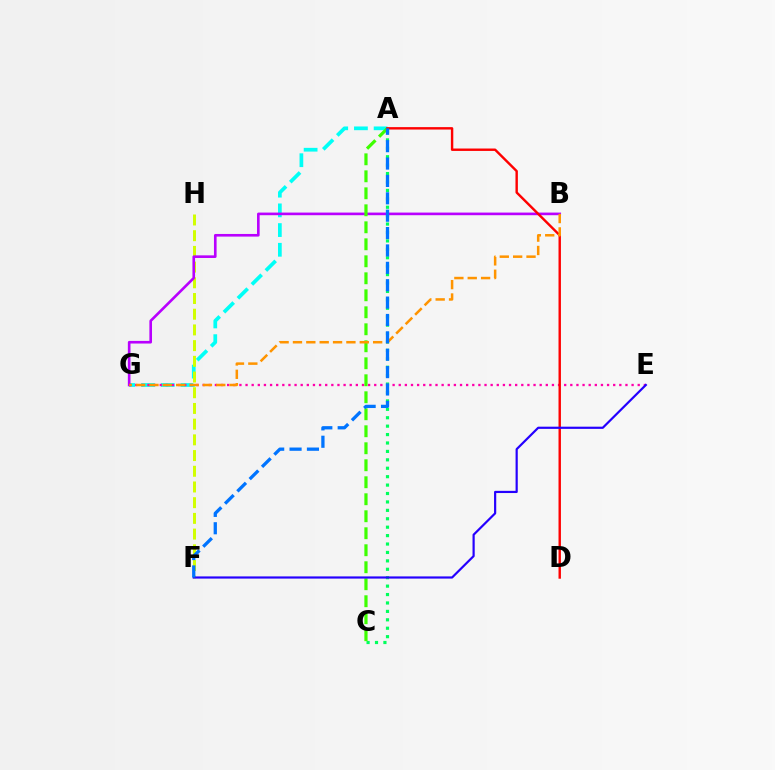{('A', 'C'): [{'color': '#00ff5c', 'line_style': 'dotted', 'thickness': 2.29}, {'color': '#3dff00', 'line_style': 'dashed', 'thickness': 2.31}], ('A', 'G'): [{'color': '#00fff6', 'line_style': 'dashed', 'thickness': 2.68}], ('F', 'H'): [{'color': '#d1ff00', 'line_style': 'dashed', 'thickness': 2.13}], ('B', 'G'): [{'color': '#b900ff', 'line_style': 'solid', 'thickness': 1.89}, {'color': '#ff9400', 'line_style': 'dashed', 'thickness': 1.82}], ('E', 'G'): [{'color': '#ff00ac', 'line_style': 'dotted', 'thickness': 1.66}], ('A', 'D'): [{'color': '#ff0000', 'line_style': 'solid', 'thickness': 1.74}], ('E', 'F'): [{'color': '#2500ff', 'line_style': 'solid', 'thickness': 1.58}], ('A', 'F'): [{'color': '#0074ff', 'line_style': 'dashed', 'thickness': 2.36}]}